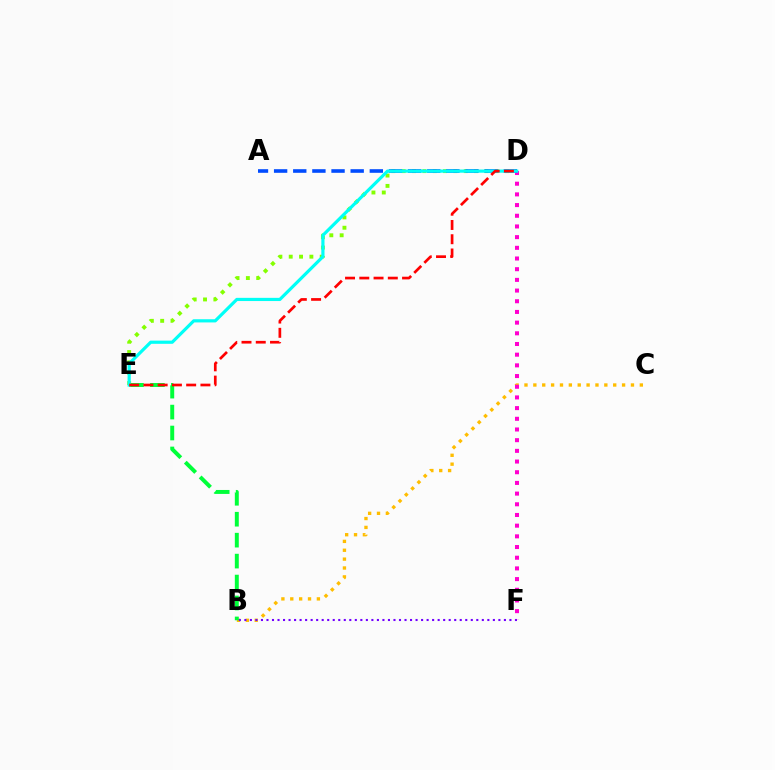{('B', 'C'): [{'color': '#ffbd00', 'line_style': 'dotted', 'thickness': 2.41}], ('D', 'E'): [{'color': '#84ff00', 'line_style': 'dotted', 'thickness': 2.81}, {'color': '#00fff6', 'line_style': 'solid', 'thickness': 2.29}, {'color': '#ff0000', 'line_style': 'dashed', 'thickness': 1.94}], ('B', 'F'): [{'color': '#7200ff', 'line_style': 'dotted', 'thickness': 1.5}], ('D', 'F'): [{'color': '#ff00cf', 'line_style': 'dotted', 'thickness': 2.9}], ('B', 'E'): [{'color': '#00ff39', 'line_style': 'dashed', 'thickness': 2.84}], ('A', 'D'): [{'color': '#004bff', 'line_style': 'dashed', 'thickness': 2.6}]}